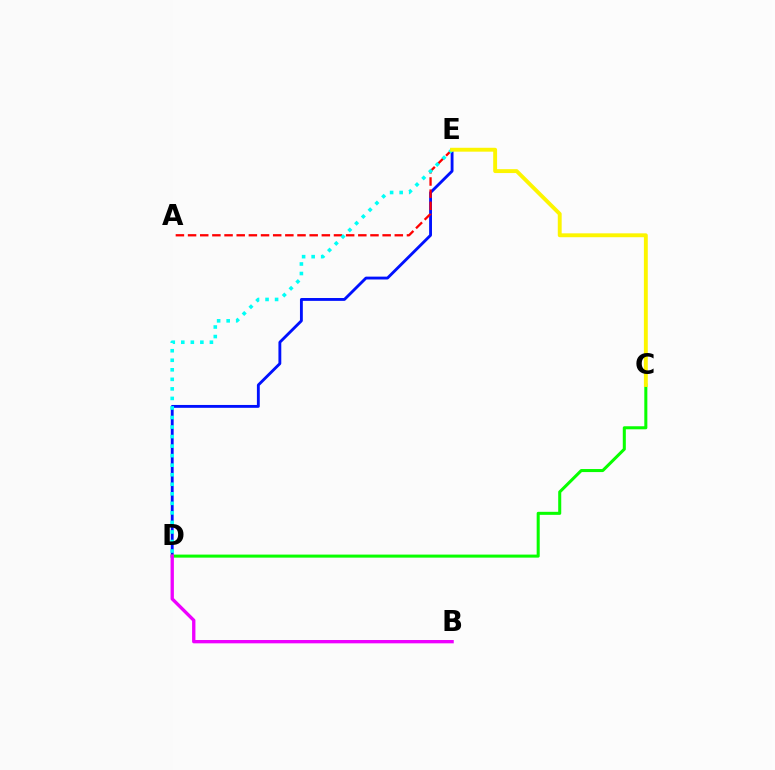{('D', 'E'): [{'color': '#0010ff', 'line_style': 'solid', 'thickness': 2.05}, {'color': '#00fff6', 'line_style': 'dotted', 'thickness': 2.59}], ('A', 'E'): [{'color': '#ff0000', 'line_style': 'dashed', 'thickness': 1.65}], ('C', 'D'): [{'color': '#08ff00', 'line_style': 'solid', 'thickness': 2.19}], ('C', 'E'): [{'color': '#fcf500', 'line_style': 'solid', 'thickness': 2.8}], ('B', 'D'): [{'color': '#ee00ff', 'line_style': 'solid', 'thickness': 2.4}]}